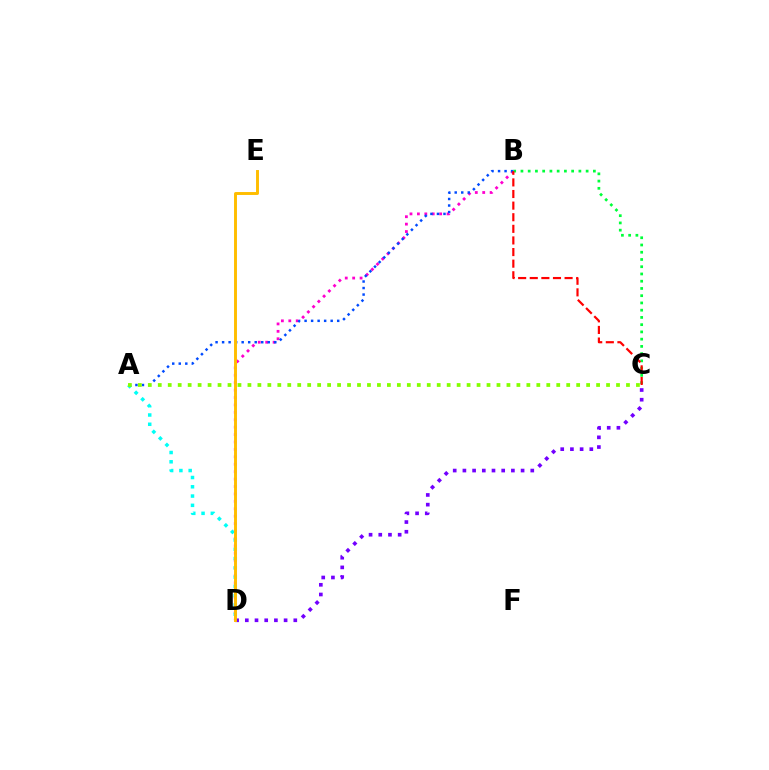{('B', 'D'): [{'color': '#ff00cf', 'line_style': 'dotted', 'thickness': 2.02}], ('A', 'D'): [{'color': '#00fff6', 'line_style': 'dotted', 'thickness': 2.52}], ('B', 'C'): [{'color': '#00ff39', 'line_style': 'dotted', 'thickness': 1.97}, {'color': '#ff0000', 'line_style': 'dashed', 'thickness': 1.58}], ('C', 'D'): [{'color': '#7200ff', 'line_style': 'dotted', 'thickness': 2.63}], ('A', 'B'): [{'color': '#004bff', 'line_style': 'dotted', 'thickness': 1.77}], ('D', 'E'): [{'color': '#ffbd00', 'line_style': 'solid', 'thickness': 2.11}], ('A', 'C'): [{'color': '#84ff00', 'line_style': 'dotted', 'thickness': 2.71}]}